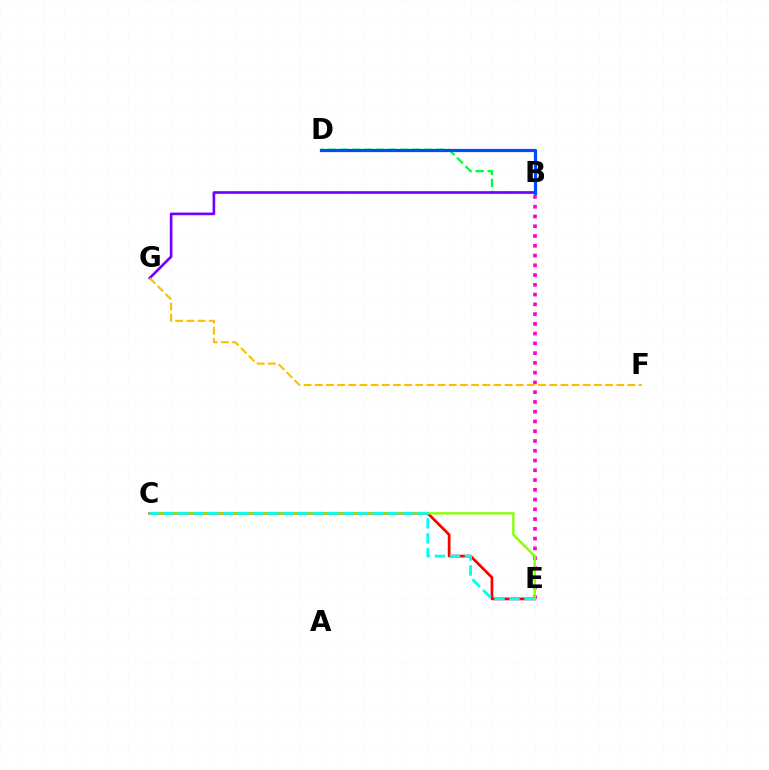{('B', 'D'): [{'color': '#00ff39', 'line_style': 'dashed', 'thickness': 1.63}, {'color': '#004bff', 'line_style': 'solid', 'thickness': 2.31}], ('C', 'E'): [{'color': '#ff0000', 'line_style': 'solid', 'thickness': 1.97}, {'color': '#84ff00', 'line_style': 'solid', 'thickness': 1.68}, {'color': '#00fff6', 'line_style': 'dashed', 'thickness': 2.03}], ('B', 'E'): [{'color': '#ff00cf', 'line_style': 'dotted', 'thickness': 2.65}], ('B', 'G'): [{'color': '#7200ff', 'line_style': 'solid', 'thickness': 1.91}], ('F', 'G'): [{'color': '#ffbd00', 'line_style': 'dashed', 'thickness': 1.52}]}